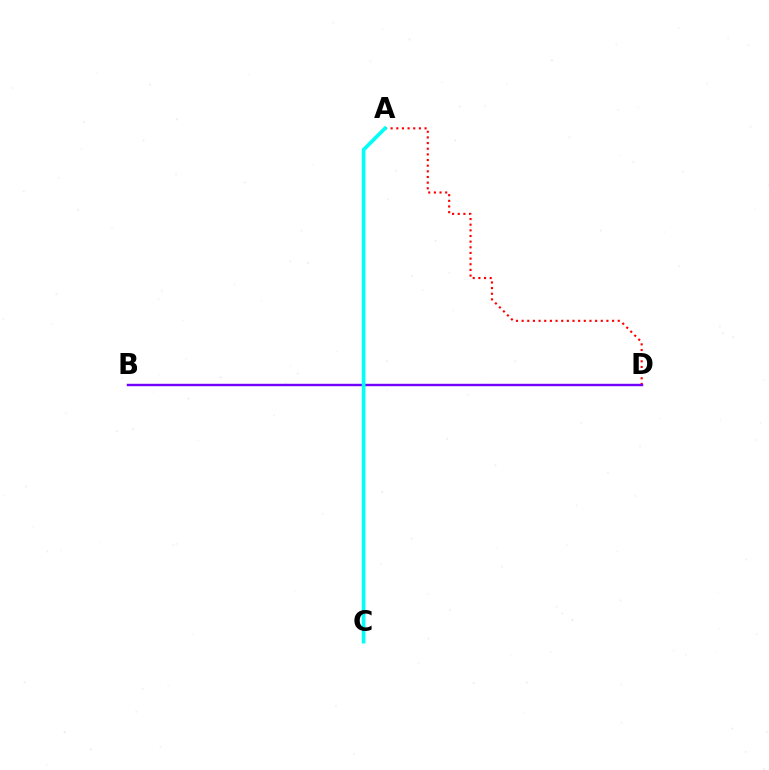{('A', 'D'): [{'color': '#ff0000', 'line_style': 'dotted', 'thickness': 1.54}], ('B', 'D'): [{'color': '#7200ff', 'line_style': 'solid', 'thickness': 1.74}], ('A', 'C'): [{'color': '#84ff00', 'line_style': 'solid', 'thickness': 1.62}, {'color': '#00fff6', 'line_style': 'solid', 'thickness': 2.65}]}